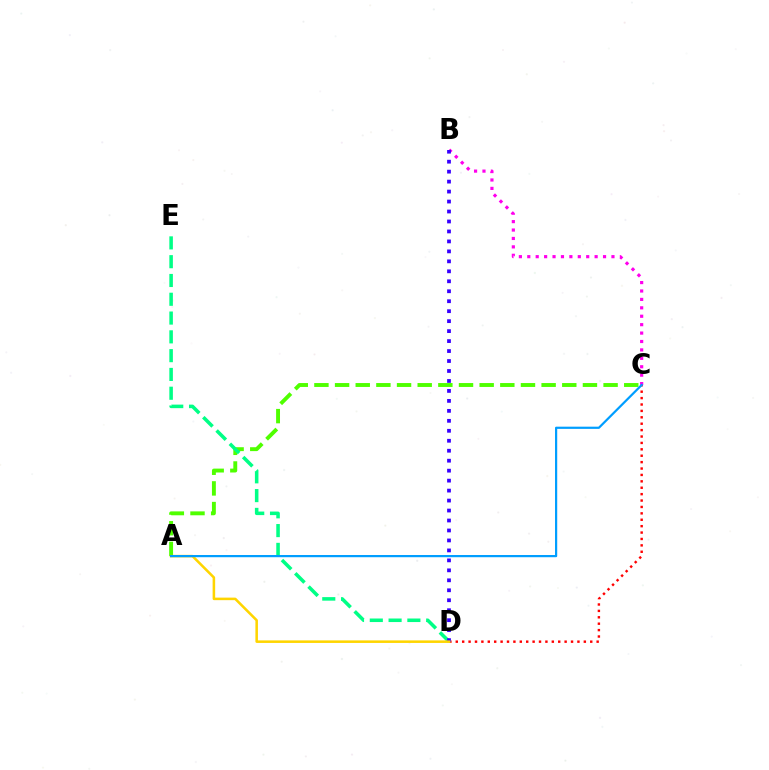{('C', 'D'): [{'color': '#ff0000', 'line_style': 'dotted', 'thickness': 1.74}], ('A', 'C'): [{'color': '#4fff00', 'line_style': 'dashed', 'thickness': 2.81}, {'color': '#009eff', 'line_style': 'solid', 'thickness': 1.59}], ('B', 'C'): [{'color': '#ff00ed', 'line_style': 'dotted', 'thickness': 2.29}], ('D', 'E'): [{'color': '#00ff86', 'line_style': 'dashed', 'thickness': 2.55}], ('B', 'D'): [{'color': '#3700ff', 'line_style': 'dotted', 'thickness': 2.71}], ('A', 'D'): [{'color': '#ffd500', 'line_style': 'solid', 'thickness': 1.83}]}